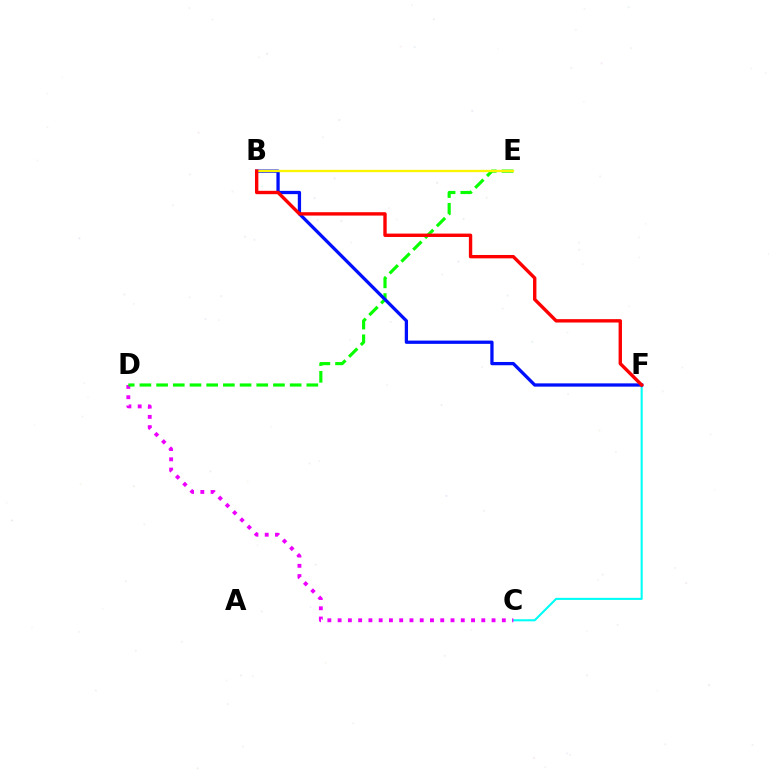{('C', 'F'): [{'color': '#00fff6', 'line_style': 'solid', 'thickness': 1.5}], ('C', 'D'): [{'color': '#ee00ff', 'line_style': 'dotted', 'thickness': 2.79}], ('D', 'E'): [{'color': '#08ff00', 'line_style': 'dashed', 'thickness': 2.27}], ('B', 'F'): [{'color': '#0010ff', 'line_style': 'solid', 'thickness': 2.36}, {'color': '#ff0000', 'line_style': 'solid', 'thickness': 2.43}], ('B', 'E'): [{'color': '#fcf500', 'line_style': 'solid', 'thickness': 1.66}]}